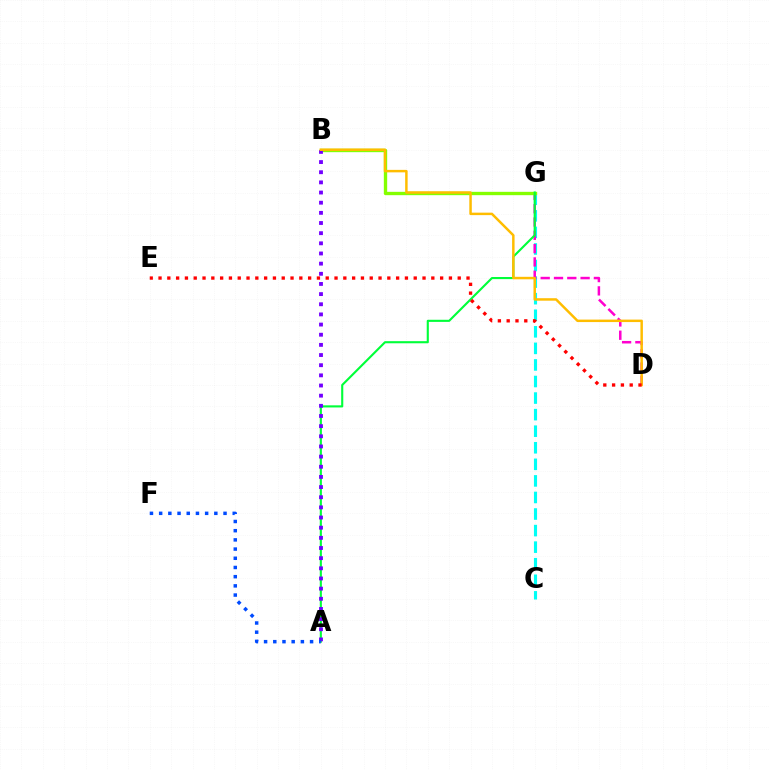{('C', 'G'): [{'color': '#00fff6', 'line_style': 'dashed', 'thickness': 2.25}], ('D', 'G'): [{'color': '#ff00cf', 'line_style': 'dashed', 'thickness': 1.81}], ('B', 'G'): [{'color': '#84ff00', 'line_style': 'solid', 'thickness': 2.41}], ('A', 'G'): [{'color': '#00ff39', 'line_style': 'solid', 'thickness': 1.52}], ('A', 'B'): [{'color': '#7200ff', 'line_style': 'dotted', 'thickness': 2.76}], ('A', 'F'): [{'color': '#004bff', 'line_style': 'dotted', 'thickness': 2.5}], ('B', 'D'): [{'color': '#ffbd00', 'line_style': 'solid', 'thickness': 1.78}], ('D', 'E'): [{'color': '#ff0000', 'line_style': 'dotted', 'thickness': 2.39}]}